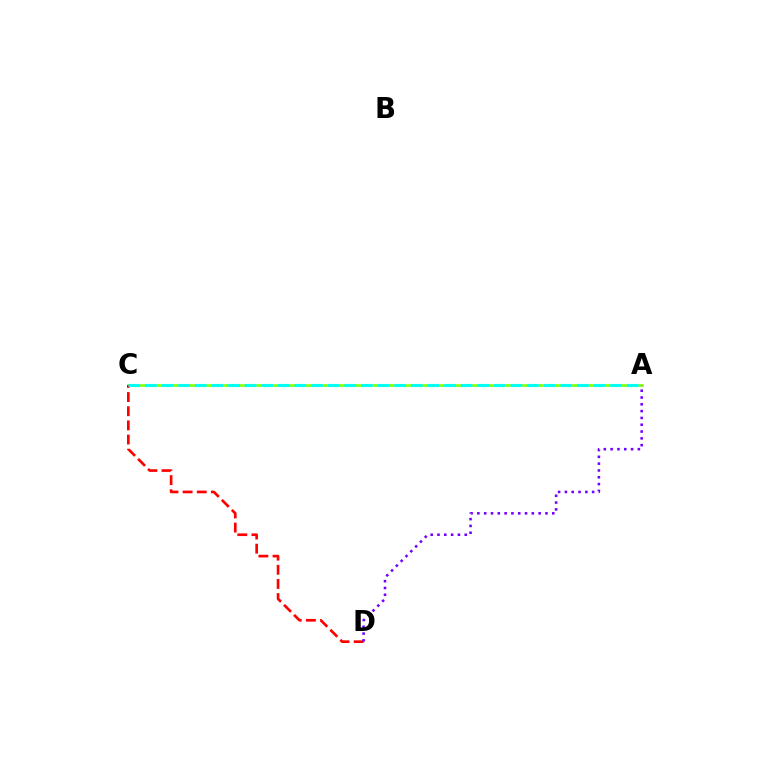{('A', 'C'): [{'color': '#84ff00', 'line_style': 'solid', 'thickness': 1.85}, {'color': '#00fff6', 'line_style': 'dashed', 'thickness': 2.26}], ('C', 'D'): [{'color': '#ff0000', 'line_style': 'dashed', 'thickness': 1.92}], ('A', 'D'): [{'color': '#7200ff', 'line_style': 'dotted', 'thickness': 1.85}]}